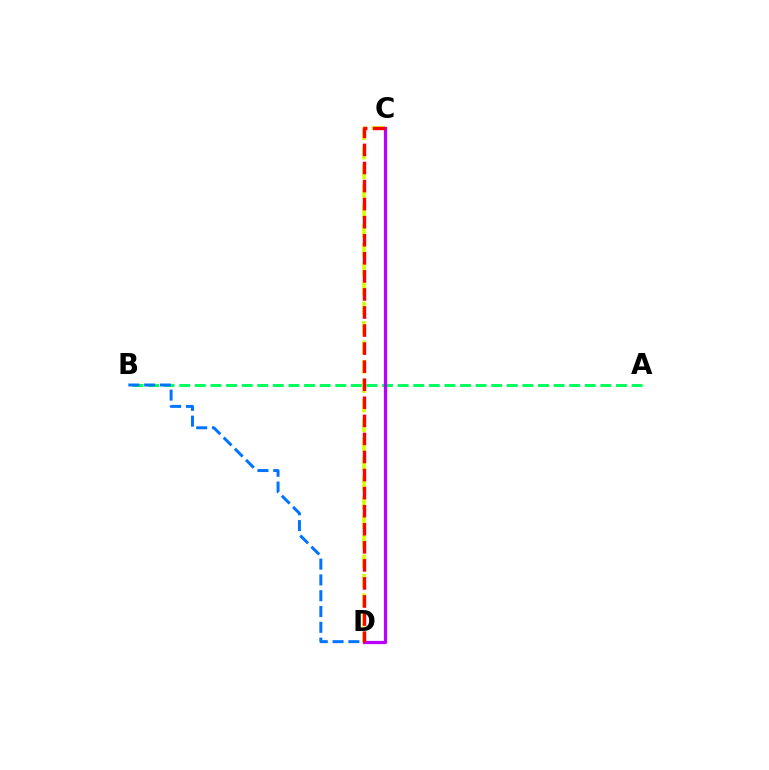{('A', 'B'): [{'color': '#00ff5c', 'line_style': 'dashed', 'thickness': 2.12}], ('C', 'D'): [{'color': '#d1ff00', 'line_style': 'dashed', 'thickness': 2.64}, {'color': '#b900ff', 'line_style': 'solid', 'thickness': 2.33}, {'color': '#ff0000', 'line_style': 'dashed', 'thickness': 2.45}], ('B', 'D'): [{'color': '#0074ff', 'line_style': 'dashed', 'thickness': 2.15}]}